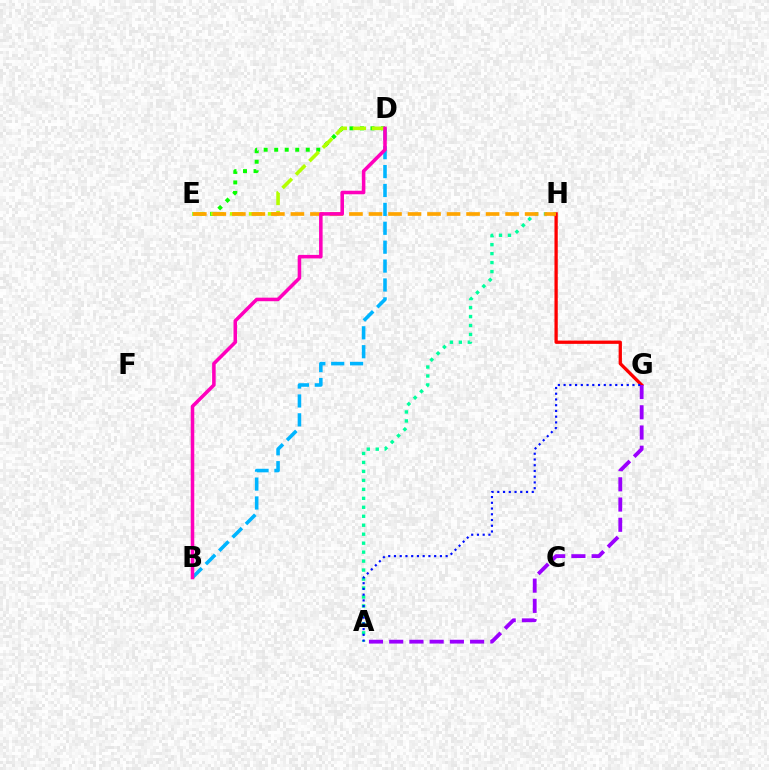{('A', 'H'): [{'color': '#00ff9d', 'line_style': 'dotted', 'thickness': 2.44}], ('B', 'D'): [{'color': '#00b5ff', 'line_style': 'dashed', 'thickness': 2.57}, {'color': '#ff00bd', 'line_style': 'solid', 'thickness': 2.55}], ('D', 'E'): [{'color': '#08ff00', 'line_style': 'dotted', 'thickness': 2.86}, {'color': '#b3ff00', 'line_style': 'dashed', 'thickness': 2.58}], ('G', 'H'): [{'color': '#ff0000', 'line_style': 'solid', 'thickness': 2.37}], ('A', 'G'): [{'color': '#9b00ff', 'line_style': 'dashed', 'thickness': 2.75}, {'color': '#0010ff', 'line_style': 'dotted', 'thickness': 1.56}], ('E', 'H'): [{'color': '#ffa500', 'line_style': 'dashed', 'thickness': 2.65}]}